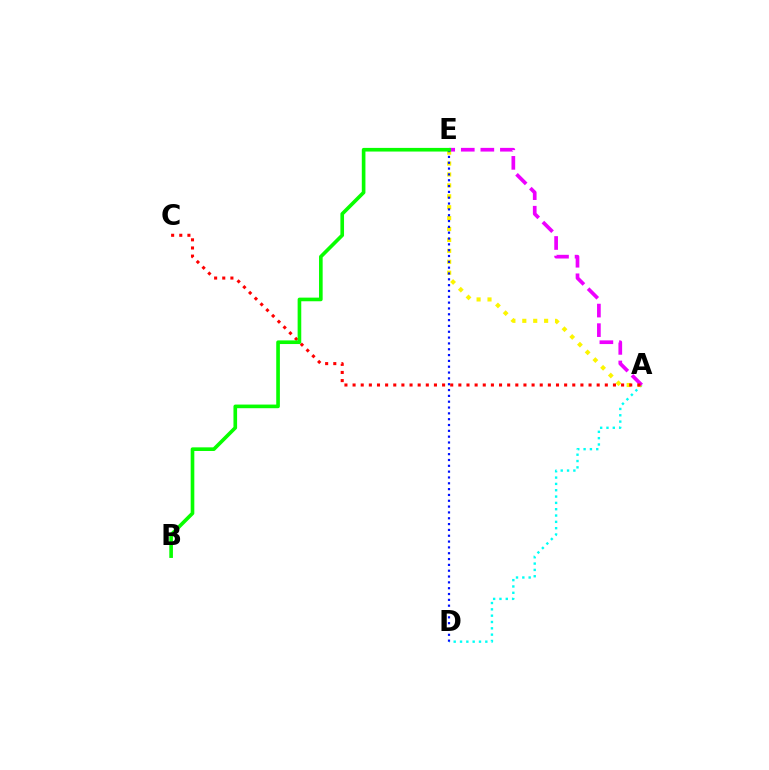{('A', 'D'): [{'color': '#00fff6', 'line_style': 'dotted', 'thickness': 1.72}], ('A', 'E'): [{'color': '#fcf500', 'line_style': 'dotted', 'thickness': 2.97}, {'color': '#ee00ff', 'line_style': 'dashed', 'thickness': 2.66}], ('D', 'E'): [{'color': '#0010ff', 'line_style': 'dotted', 'thickness': 1.58}], ('A', 'C'): [{'color': '#ff0000', 'line_style': 'dotted', 'thickness': 2.21}], ('B', 'E'): [{'color': '#08ff00', 'line_style': 'solid', 'thickness': 2.62}]}